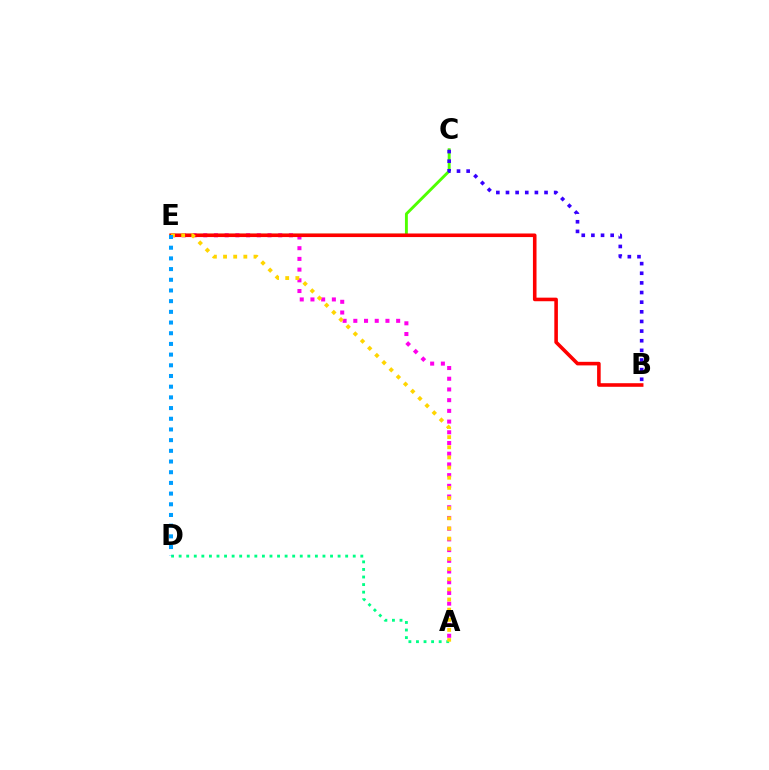{('C', 'E'): [{'color': '#4fff00', 'line_style': 'solid', 'thickness': 2.08}], ('B', 'C'): [{'color': '#3700ff', 'line_style': 'dotted', 'thickness': 2.62}], ('A', 'E'): [{'color': '#ff00ed', 'line_style': 'dotted', 'thickness': 2.91}, {'color': '#ffd500', 'line_style': 'dotted', 'thickness': 2.76}], ('A', 'D'): [{'color': '#00ff86', 'line_style': 'dotted', 'thickness': 2.06}], ('B', 'E'): [{'color': '#ff0000', 'line_style': 'solid', 'thickness': 2.58}], ('D', 'E'): [{'color': '#009eff', 'line_style': 'dotted', 'thickness': 2.9}]}